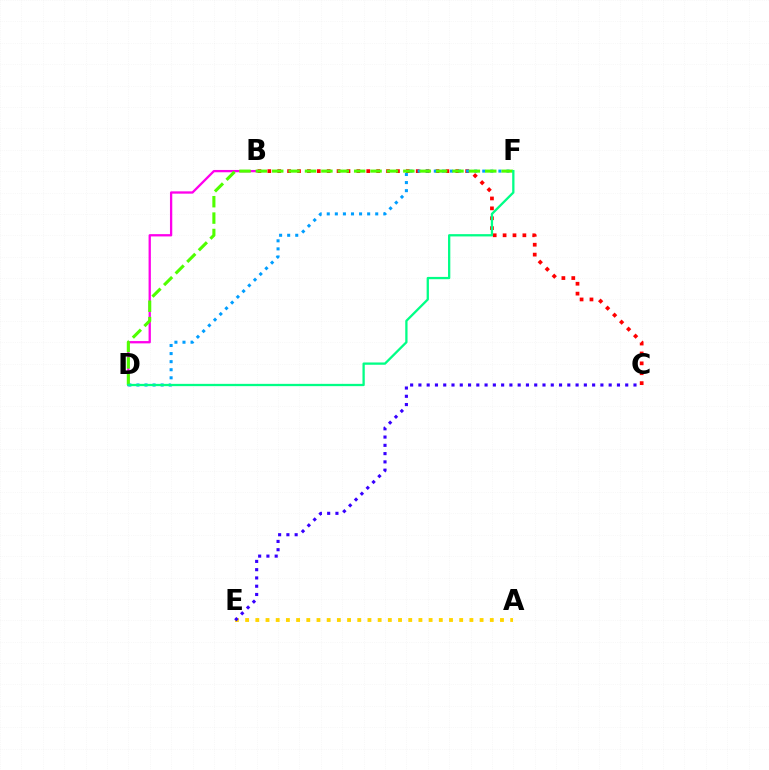{('B', 'C'): [{'color': '#ff0000', 'line_style': 'dotted', 'thickness': 2.69}], ('D', 'F'): [{'color': '#009eff', 'line_style': 'dotted', 'thickness': 2.19}, {'color': '#4fff00', 'line_style': 'dashed', 'thickness': 2.23}, {'color': '#00ff86', 'line_style': 'solid', 'thickness': 1.65}], ('B', 'D'): [{'color': '#ff00ed', 'line_style': 'solid', 'thickness': 1.66}], ('A', 'E'): [{'color': '#ffd500', 'line_style': 'dotted', 'thickness': 2.77}], ('C', 'E'): [{'color': '#3700ff', 'line_style': 'dotted', 'thickness': 2.25}]}